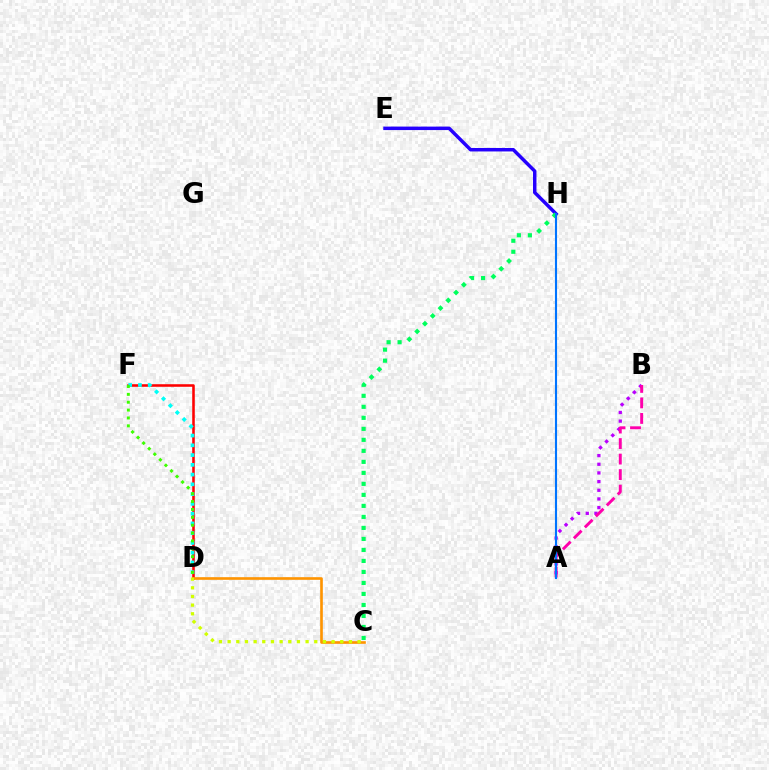{('D', 'F'): [{'color': '#ff0000', 'line_style': 'solid', 'thickness': 1.85}, {'color': '#00fff6', 'line_style': 'dotted', 'thickness': 2.65}, {'color': '#3dff00', 'line_style': 'dotted', 'thickness': 2.14}], ('A', 'B'): [{'color': '#b900ff', 'line_style': 'dotted', 'thickness': 2.36}, {'color': '#ff00ac', 'line_style': 'dashed', 'thickness': 2.11}], ('E', 'H'): [{'color': '#2500ff', 'line_style': 'solid', 'thickness': 2.5}], ('C', 'D'): [{'color': '#ff9400', 'line_style': 'solid', 'thickness': 1.9}, {'color': '#d1ff00', 'line_style': 'dotted', 'thickness': 2.35}], ('C', 'H'): [{'color': '#00ff5c', 'line_style': 'dotted', 'thickness': 2.99}], ('A', 'H'): [{'color': '#0074ff', 'line_style': 'solid', 'thickness': 1.52}]}